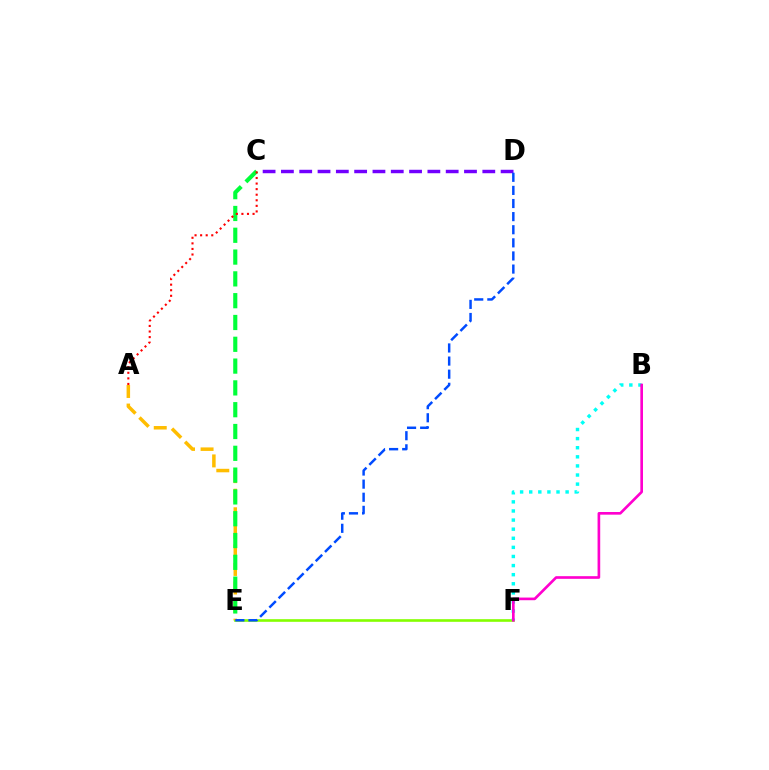{('C', 'D'): [{'color': '#7200ff', 'line_style': 'dashed', 'thickness': 2.49}], ('E', 'F'): [{'color': '#84ff00', 'line_style': 'solid', 'thickness': 1.89}], ('A', 'E'): [{'color': '#ffbd00', 'line_style': 'dashed', 'thickness': 2.52}], ('C', 'E'): [{'color': '#00ff39', 'line_style': 'dashed', 'thickness': 2.96}], ('B', 'F'): [{'color': '#00fff6', 'line_style': 'dotted', 'thickness': 2.47}, {'color': '#ff00cf', 'line_style': 'solid', 'thickness': 1.91}], ('D', 'E'): [{'color': '#004bff', 'line_style': 'dashed', 'thickness': 1.78}], ('A', 'C'): [{'color': '#ff0000', 'line_style': 'dotted', 'thickness': 1.51}]}